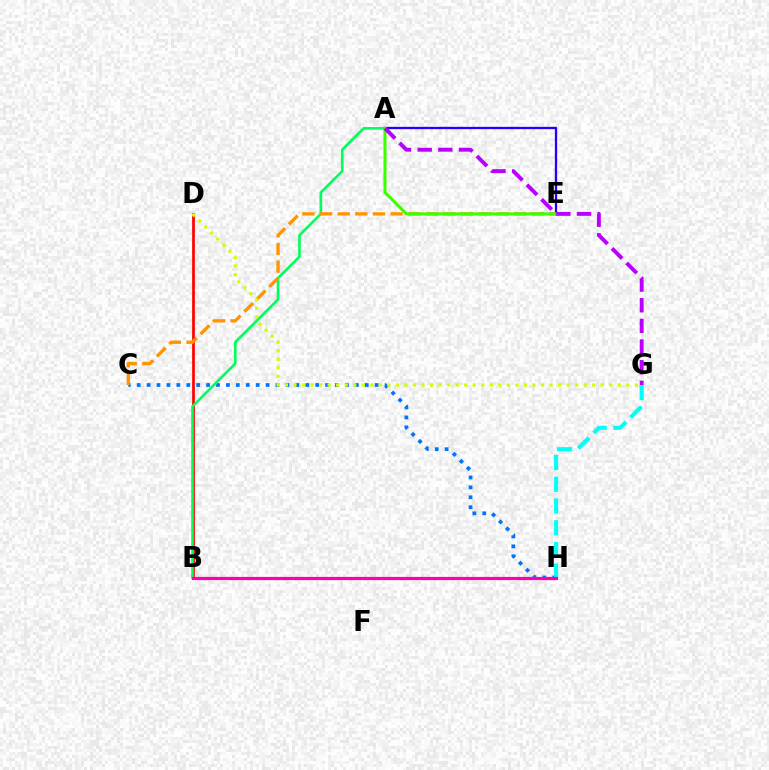{('B', 'D'): [{'color': '#ff0000', 'line_style': 'solid', 'thickness': 1.96}], ('C', 'H'): [{'color': '#0074ff', 'line_style': 'dotted', 'thickness': 2.69}], ('A', 'B'): [{'color': '#00ff5c', 'line_style': 'solid', 'thickness': 1.9}], ('C', 'E'): [{'color': '#ff9400', 'line_style': 'dashed', 'thickness': 2.4}], ('G', 'H'): [{'color': '#00fff6', 'line_style': 'dashed', 'thickness': 2.95}], ('A', 'E'): [{'color': '#2500ff', 'line_style': 'solid', 'thickness': 1.65}, {'color': '#3dff00', 'line_style': 'solid', 'thickness': 2.2}], ('D', 'G'): [{'color': '#d1ff00', 'line_style': 'dotted', 'thickness': 2.32}], ('B', 'H'): [{'color': '#ff00ac', 'line_style': 'solid', 'thickness': 2.31}], ('A', 'G'): [{'color': '#b900ff', 'line_style': 'dashed', 'thickness': 2.81}]}